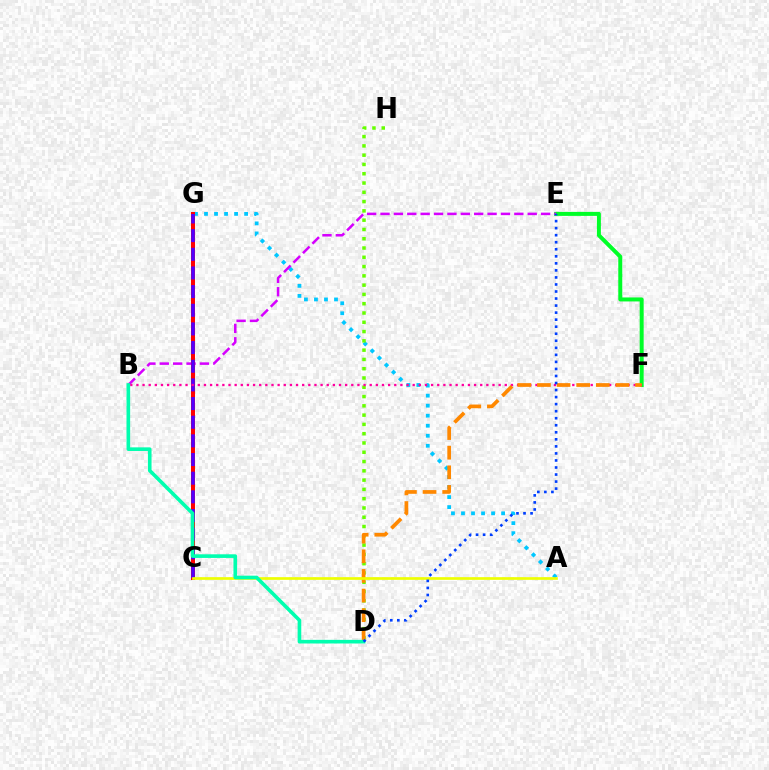{('E', 'F'): [{'color': '#00ff27', 'line_style': 'solid', 'thickness': 2.87}], ('A', 'G'): [{'color': '#00c7ff', 'line_style': 'dotted', 'thickness': 2.72}], ('B', 'E'): [{'color': '#d600ff', 'line_style': 'dashed', 'thickness': 1.82}], ('C', 'G'): [{'color': '#ff0000', 'line_style': 'solid', 'thickness': 2.87}, {'color': '#4f00ff', 'line_style': 'dashed', 'thickness': 2.53}], ('D', 'H'): [{'color': '#66ff00', 'line_style': 'dotted', 'thickness': 2.52}], ('B', 'F'): [{'color': '#ff00a0', 'line_style': 'dotted', 'thickness': 1.67}], ('D', 'F'): [{'color': '#ff8800', 'line_style': 'dashed', 'thickness': 2.67}], ('A', 'C'): [{'color': '#eeff00', 'line_style': 'solid', 'thickness': 1.93}], ('B', 'D'): [{'color': '#00ffaf', 'line_style': 'solid', 'thickness': 2.61}], ('D', 'E'): [{'color': '#003fff', 'line_style': 'dotted', 'thickness': 1.91}]}